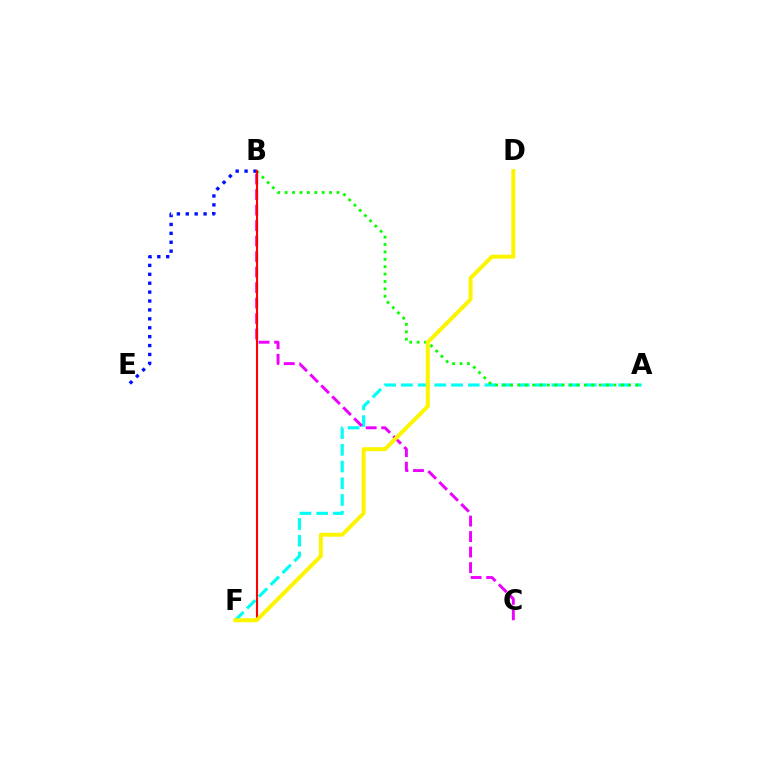{('A', 'F'): [{'color': '#00fff6', 'line_style': 'dashed', 'thickness': 2.27}], ('B', 'C'): [{'color': '#ee00ff', 'line_style': 'dashed', 'thickness': 2.11}], ('A', 'B'): [{'color': '#08ff00', 'line_style': 'dotted', 'thickness': 2.01}], ('B', 'E'): [{'color': '#0010ff', 'line_style': 'dotted', 'thickness': 2.42}], ('B', 'F'): [{'color': '#ff0000', 'line_style': 'solid', 'thickness': 1.52}], ('D', 'F'): [{'color': '#fcf500', 'line_style': 'solid', 'thickness': 2.86}]}